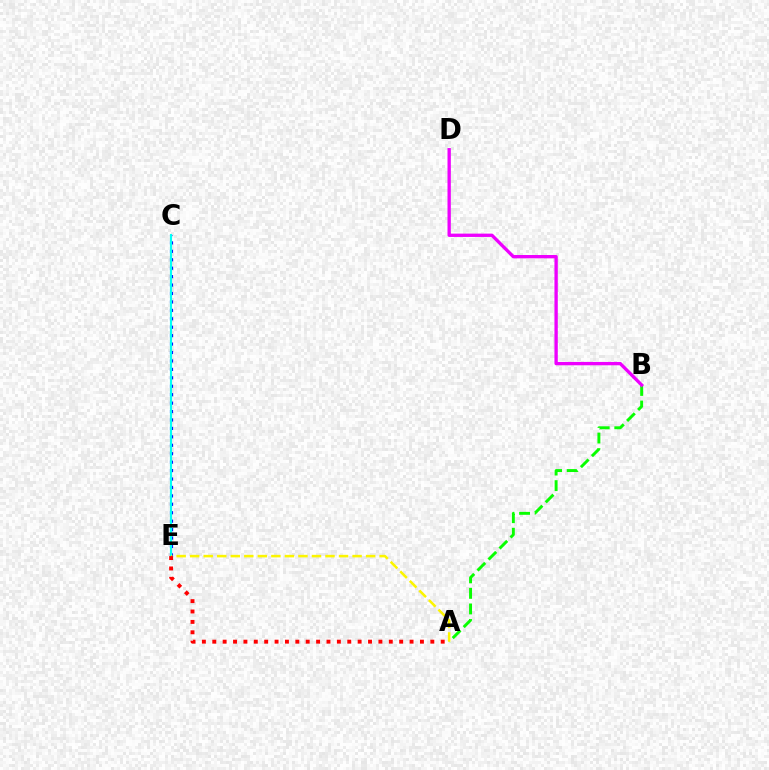{('C', 'E'): [{'color': '#0010ff', 'line_style': 'dotted', 'thickness': 2.29}, {'color': '#00fff6', 'line_style': 'solid', 'thickness': 1.54}], ('A', 'B'): [{'color': '#08ff00', 'line_style': 'dashed', 'thickness': 2.12}], ('A', 'E'): [{'color': '#fcf500', 'line_style': 'dashed', 'thickness': 1.84}, {'color': '#ff0000', 'line_style': 'dotted', 'thickness': 2.82}], ('B', 'D'): [{'color': '#ee00ff', 'line_style': 'solid', 'thickness': 2.4}]}